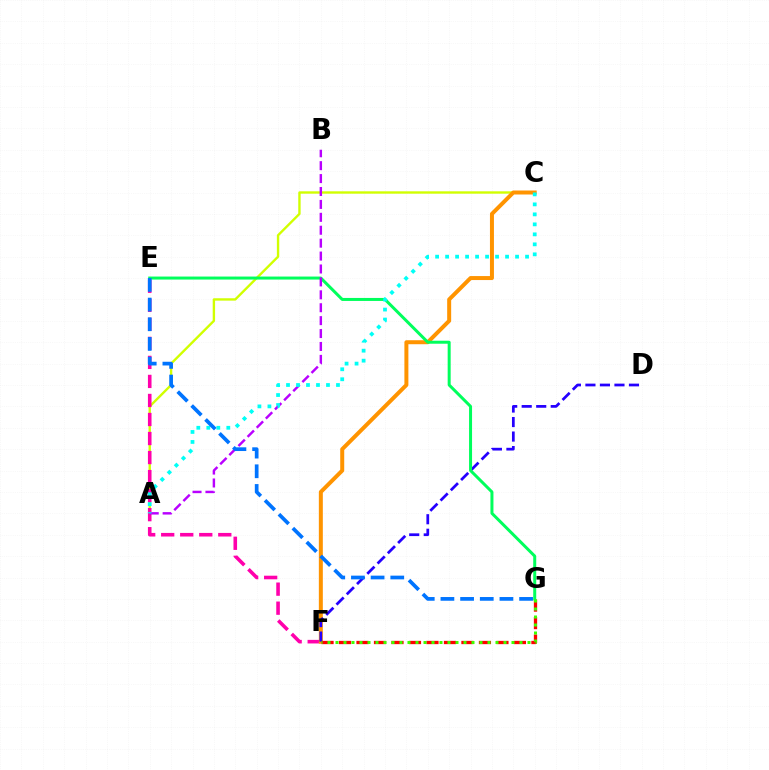{('A', 'C'): [{'color': '#d1ff00', 'line_style': 'solid', 'thickness': 1.71}, {'color': '#00fff6', 'line_style': 'dotted', 'thickness': 2.72}], ('E', 'F'): [{'color': '#ff00ac', 'line_style': 'dashed', 'thickness': 2.59}], ('C', 'F'): [{'color': '#ff9400', 'line_style': 'solid', 'thickness': 2.87}], ('D', 'F'): [{'color': '#2500ff', 'line_style': 'dashed', 'thickness': 1.97}], ('F', 'G'): [{'color': '#ff0000', 'line_style': 'dashed', 'thickness': 2.38}, {'color': '#3dff00', 'line_style': 'dotted', 'thickness': 2.17}], ('E', 'G'): [{'color': '#00ff5c', 'line_style': 'solid', 'thickness': 2.16}, {'color': '#0074ff', 'line_style': 'dashed', 'thickness': 2.67}], ('A', 'B'): [{'color': '#b900ff', 'line_style': 'dashed', 'thickness': 1.75}]}